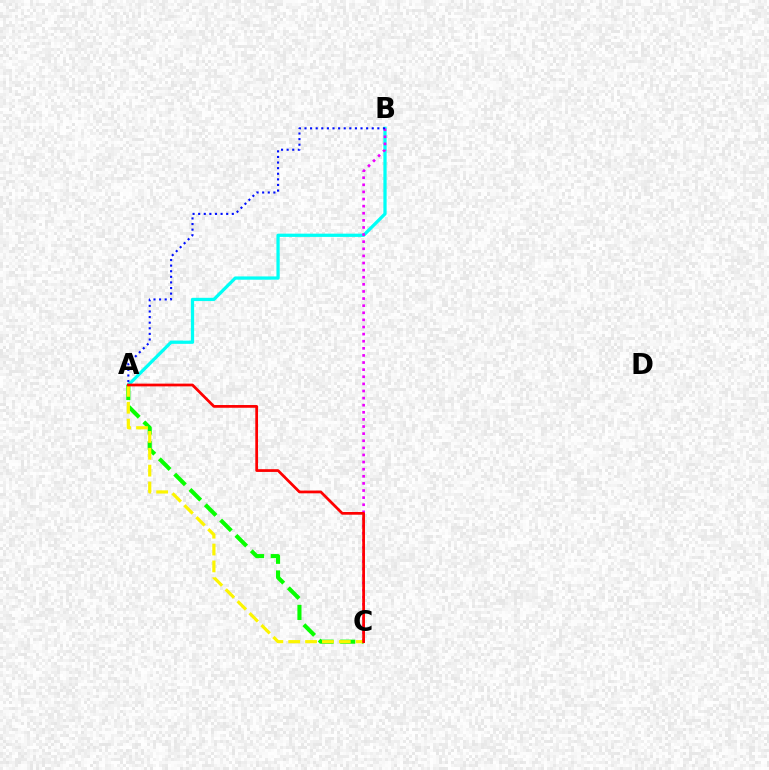{('A', 'B'): [{'color': '#00fff6', 'line_style': 'solid', 'thickness': 2.34}, {'color': '#0010ff', 'line_style': 'dotted', 'thickness': 1.52}], ('A', 'C'): [{'color': '#08ff00', 'line_style': 'dashed', 'thickness': 2.94}, {'color': '#fcf500', 'line_style': 'dashed', 'thickness': 2.29}, {'color': '#ff0000', 'line_style': 'solid', 'thickness': 1.97}], ('B', 'C'): [{'color': '#ee00ff', 'line_style': 'dotted', 'thickness': 1.93}]}